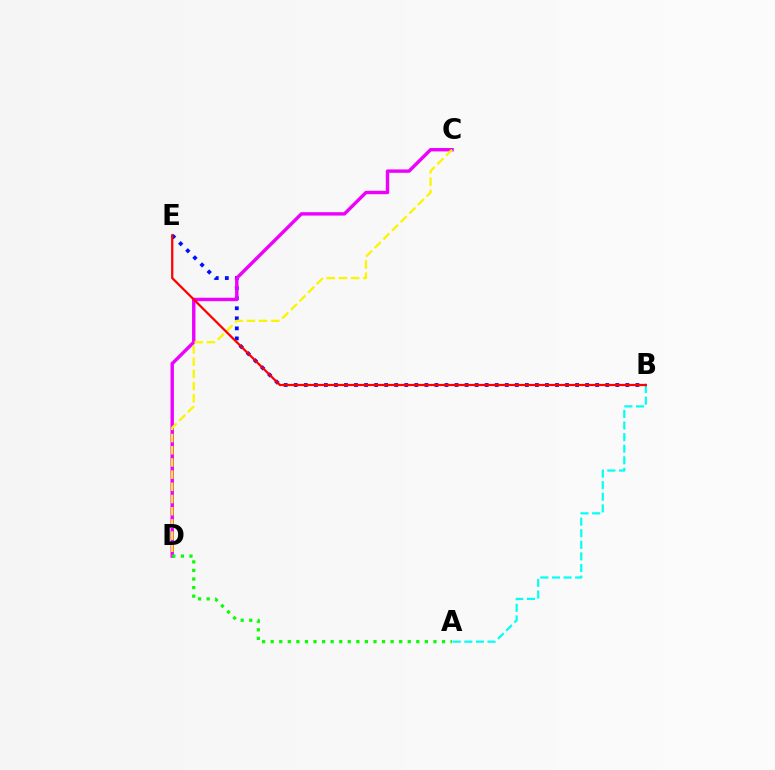{('A', 'B'): [{'color': '#00fff6', 'line_style': 'dashed', 'thickness': 1.58}], ('B', 'E'): [{'color': '#0010ff', 'line_style': 'dotted', 'thickness': 2.73}, {'color': '#ff0000', 'line_style': 'solid', 'thickness': 1.62}], ('C', 'D'): [{'color': '#ee00ff', 'line_style': 'solid', 'thickness': 2.45}, {'color': '#fcf500', 'line_style': 'dashed', 'thickness': 1.66}], ('A', 'D'): [{'color': '#08ff00', 'line_style': 'dotted', 'thickness': 2.33}]}